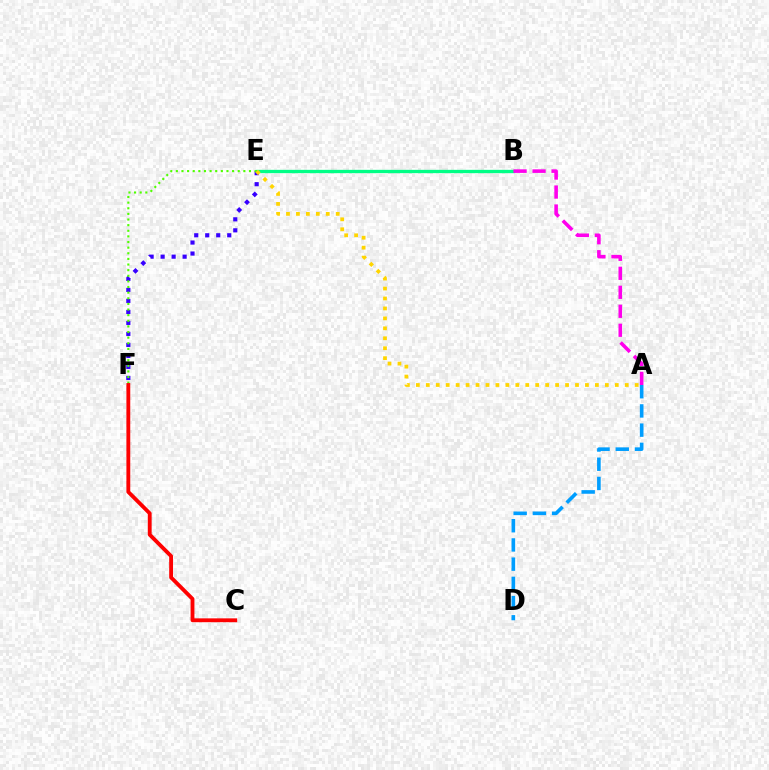{('A', 'D'): [{'color': '#009eff', 'line_style': 'dashed', 'thickness': 2.61}], ('B', 'E'): [{'color': '#00ff86', 'line_style': 'solid', 'thickness': 2.39}], ('E', 'F'): [{'color': '#3700ff', 'line_style': 'dotted', 'thickness': 2.99}, {'color': '#4fff00', 'line_style': 'dotted', 'thickness': 1.53}], ('A', 'E'): [{'color': '#ffd500', 'line_style': 'dotted', 'thickness': 2.7}], ('A', 'B'): [{'color': '#ff00ed', 'line_style': 'dashed', 'thickness': 2.58}], ('C', 'F'): [{'color': '#ff0000', 'line_style': 'solid', 'thickness': 2.77}]}